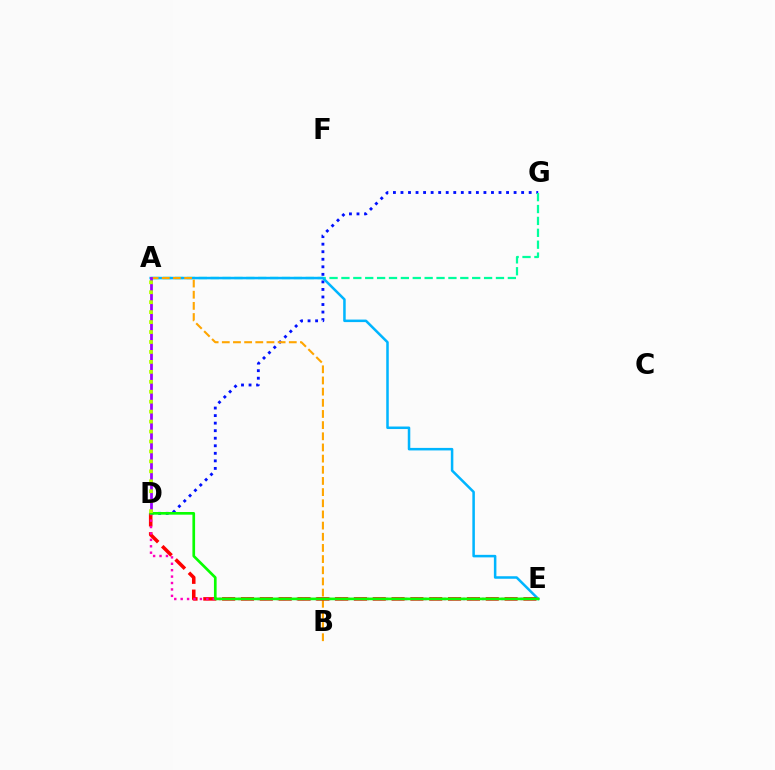{('D', 'G'): [{'color': '#0010ff', 'line_style': 'dotted', 'thickness': 2.05}], ('A', 'G'): [{'color': '#00ff9d', 'line_style': 'dashed', 'thickness': 1.61}], ('A', 'E'): [{'color': '#00b5ff', 'line_style': 'solid', 'thickness': 1.82}], ('A', 'B'): [{'color': '#ffa500', 'line_style': 'dashed', 'thickness': 1.52}], ('D', 'E'): [{'color': '#ff0000', 'line_style': 'dashed', 'thickness': 2.56}, {'color': '#ff00bd', 'line_style': 'dotted', 'thickness': 1.74}, {'color': '#08ff00', 'line_style': 'solid', 'thickness': 1.93}], ('A', 'D'): [{'color': '#9b00ff', 'line_style': 'solid', 'thickness': 1.98}, {'color': '#b3ff00', 'line_style': 'dotted', 'thickness': 2.7}]}